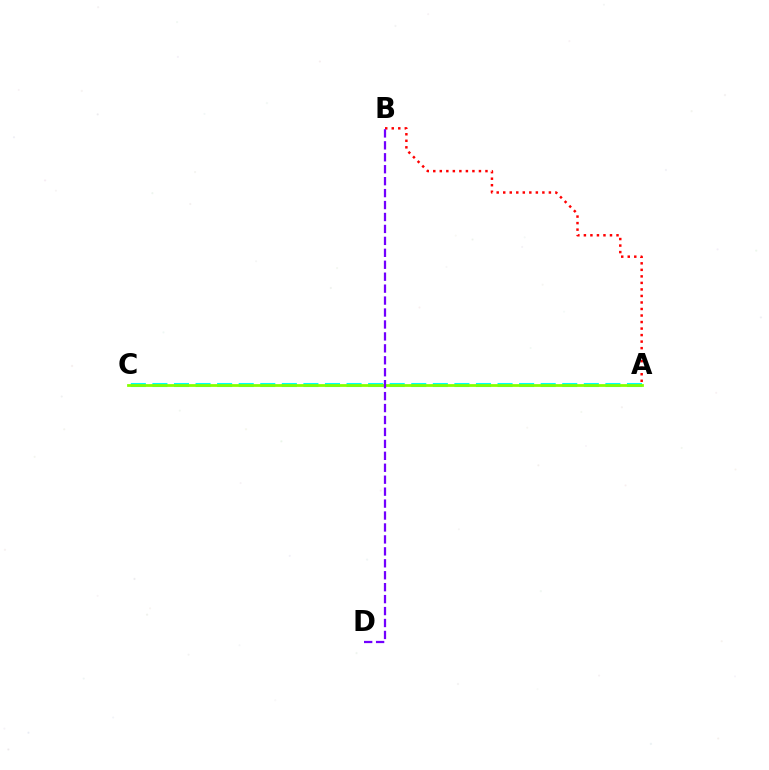{('A', 'B'): [{'color': '#ff0000', 'line_style': 'dotted', 'thickness': 1.77}], ('A', 'C'): [{'color': '#00fff6', 'line_style': 'dashed', 'thickness': 2.93}, {'color': '#84ff00', 'line_style': 'solid', 'thickness': 1.99}], ('B', 'D'): [{'color': '#7200ff', 'line_style': 'dashed', 'thickness': 1.62}]}